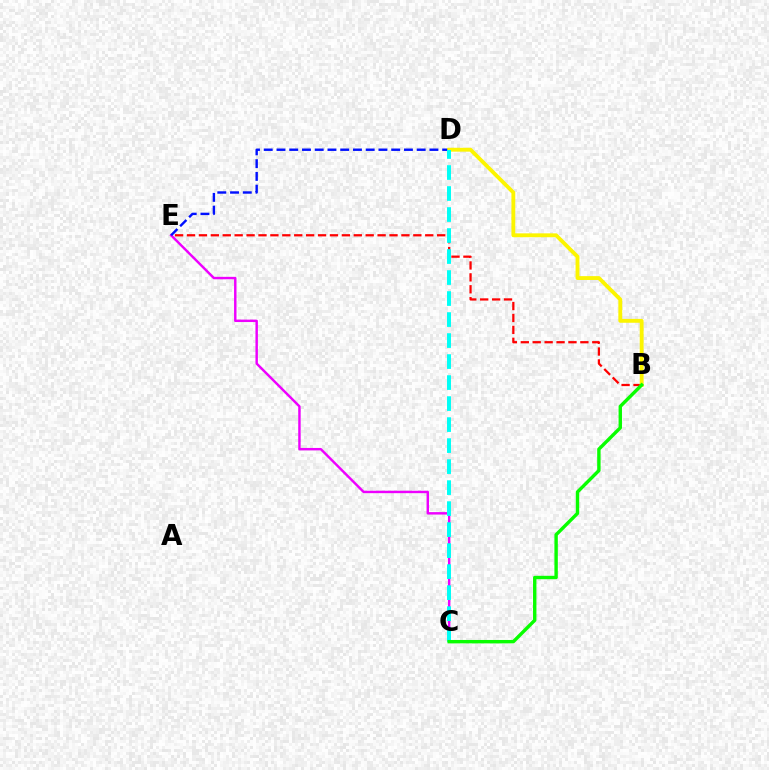{('B', 'E'): [{'color': '#ff0000', 'line_style': 'dashed', 'thickness': 1.62}], ('C', 'E'): [{'color': '#ee00ff', 'line_style': 'solid', 'thickness': 1.75}], ('D', 'E'): [{'color': '#0010ff', 'line_style': 'dashed', 'thickness': 1.73}], ('B', 'D'): [{'color': '#fcf500', 'line_style': 'solid', 'thickness': 2.78}], ('C', 'D'): [{'color': '#00fff6', 'line_style': 'dashed', 'thickness': 2.85}], ('B', 'C'): [{'color': '#08ff00', 'line_style': 'solid', 'thickness': 2.45}]}